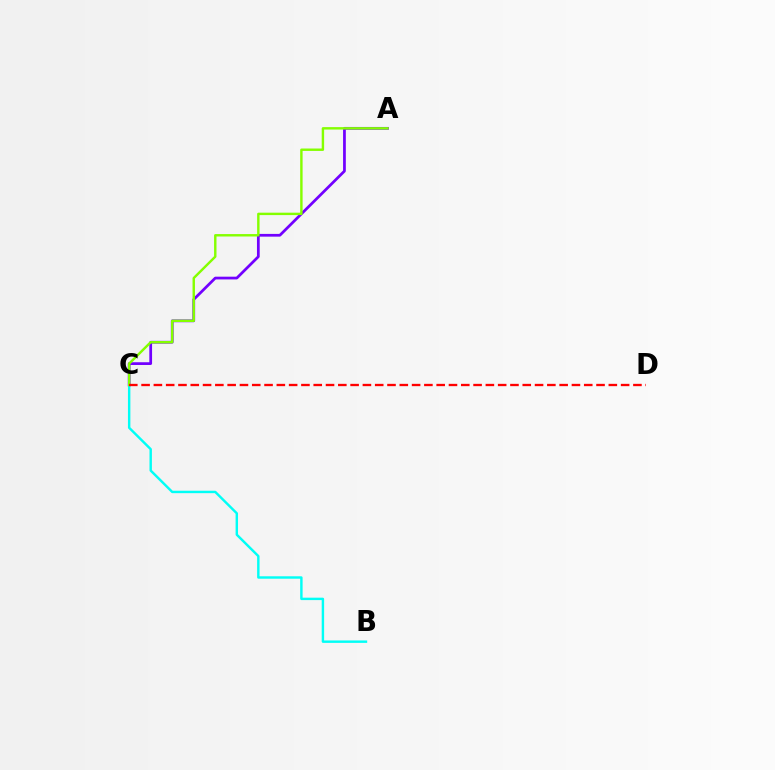{('A', 'C'): [{'color': '#7200ff', 'line_style': 'solid', 'thickness': 1.97}, {'color': '#84ff00', 'line_style': 'solid', 'thickness': 1.74}], ('B', 'C'): [{'color': '#00fff6', 'line_style': 'solid', 'thickness': 1.75}], ('C', 'D'): [{'color': '#ff0000', 'line_style': 'dashed', 'thickness': 1.67}]}